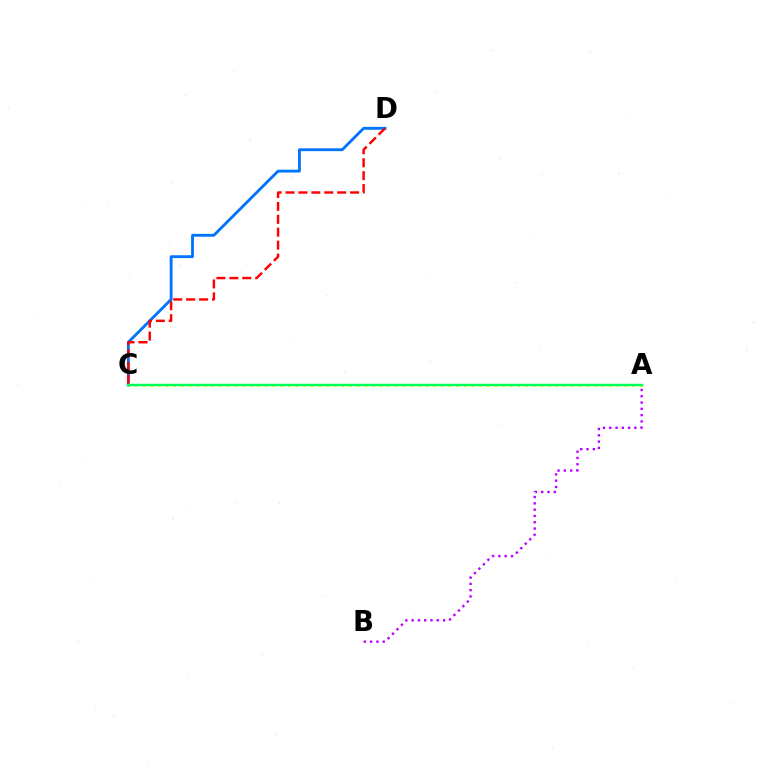{('A', 'B'): [{'color': '#b900ff', 'line_style': 'dotted', 'thickness': 1.71}], ('A', 'C'): [{'color': '#d1ff00', 'line_style': 'dotted', 'thickness': 2.08}, {'color': '#00ff5c', 'line_style': 'solid', 'thickness': 1.75}], ('C', 'D'): [{'color': '#0074ff', 'line_style': 'solid', 'thickness': 2.05}, {'color': '#ff0000', 'line_style': 'dashed', 'thickness': 1.76}]}